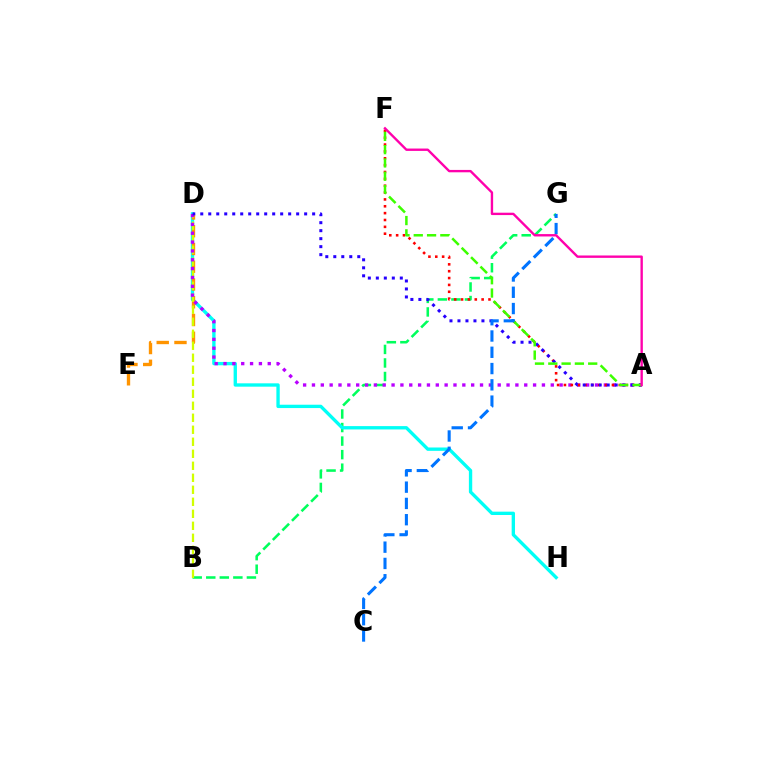{('B', 'G'): [{'color': '#00ff5c', 'line_style': 'dashed', 'thickness': 1.84}], ('D', 'H'): [{'color': '#00fff6', 'line_style': 'solid', 'thickness': 2.41}], ('D', 'E'): [{'color': '#ff9400', 'line_style': 'dashed', 'thickness': 2.41}], ('B', 'D'): [{'color': '#d1ff00', 'line_style': 'dashed', 'thickness': 1.63}], ('A', 'D'): [{'color': '#b900ff', 'line_style': 'dotted', 'thickness': 2.4}, {'color': '#2500ff', 'line_style': 'dotted', 'thickness': 2.17}], ('A', 'F'): [{'color': '#ff0000', 'line_style': 'dotted', 'thickness': 1.86}, {'color': '#3dff00', 'line_style': 'dashed', 'thickness': 1.81}, {'color': '#ff00ac', 'line_style': 'solid', 'thickness': 1.71}], ('C', 'G'): [{'color': '#0074ff', 'line_style': 'dashed', 'thickness': 2.21}]}